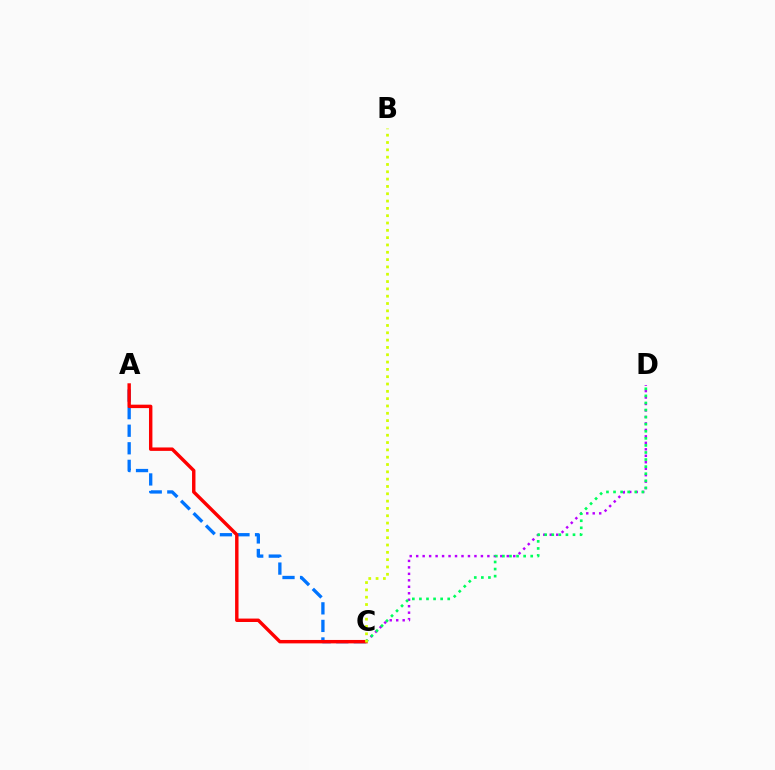{('A', 'C'): [{'color': '#0074ff', 'line_style': 'dashed', 'thickness': 2.39}, {'color': '#ff0000', 'line_style': 'solid', 'thickness': 2.46}], ('C', 'D'): [{'color': '#b900ff', 'line_style': 'dotted', 'thickness': 1.76}, {'color': '#00ff5c', 'line_style': 'dotted', 'thickness': 1.92}], ('B', 'C'): [{'color': '#d1ff00', 'line_style': 'dotted', 'thickness': 1.99}]}